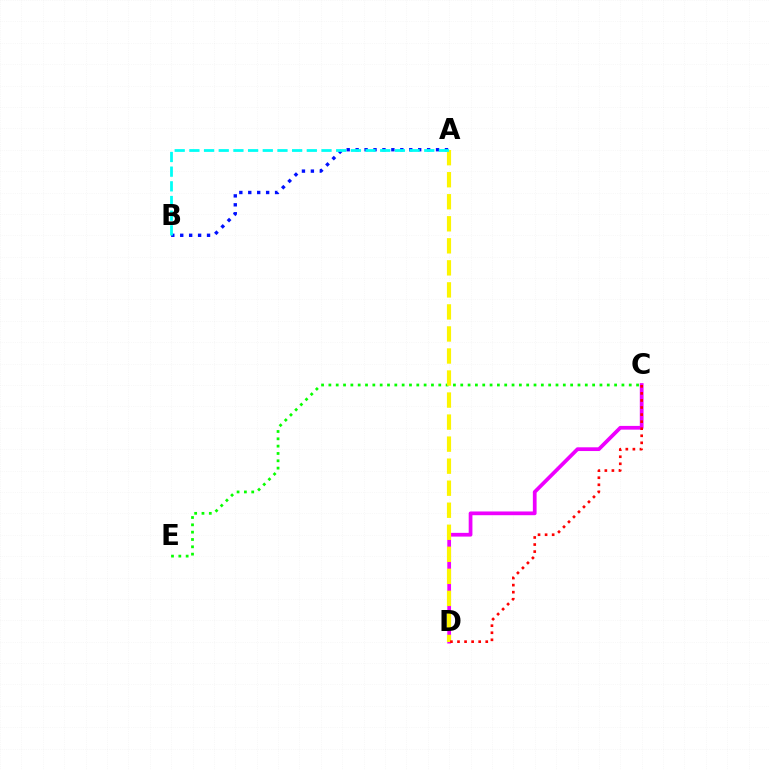{('A', 'B'): [{'color': '#0010ff', 'line_style': 'dotted', 'thickness': 2.43}, {'color': '#00fff6', 'line_style': 'dashed', 'thickness': 1.99}], ('C', 'E'): [{'color': '#08ff00', 'line_style': 'dotted', 'thickness': 1.99}], ('C', 'D'): [{'color': '#ee00ff', 'line_style': 'solid', 'thickness': 2.69}, {'color': '#ff0000', 'line_style': 'dotted', 'thickness': 1.92}], ('A', 'D'): [{'color': '#fcf500', 'line_style': 'dashed', 'thickness': 2.99}]}